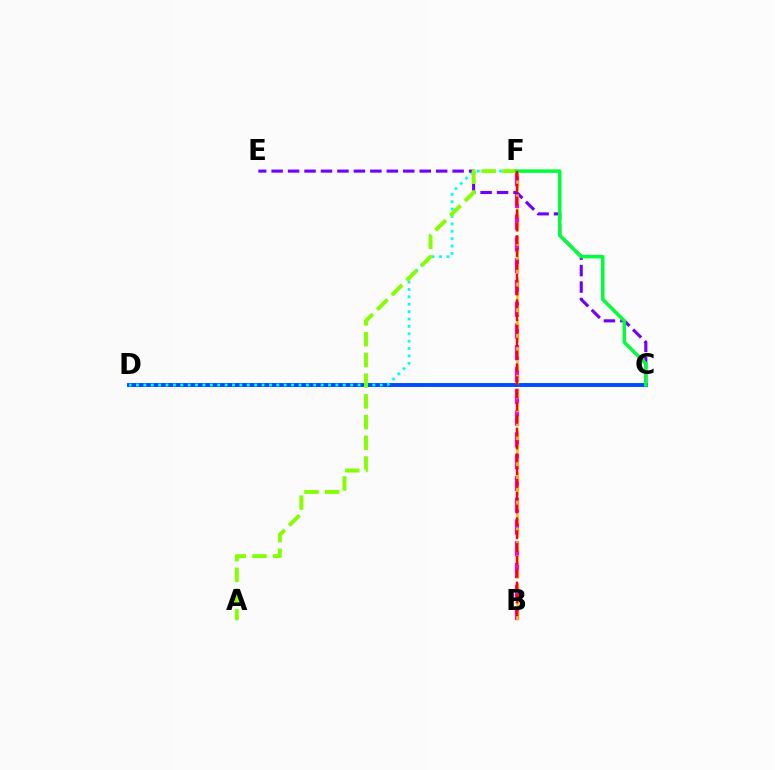{('C', 'D'): [{'color': '#004bff', 'line_style': 'solid', 'thickness': 2.81}], ('B', 'F'): [{'color': '#ff00cf', 'line_style': 'dashed', 'thickness': 2.96}, {'color': '#ffbd00', 'line_style': 'dashed', 'thickness': 1.89}, {'color': '#ff0000', 'line_style': 'dashed', 'thickness': 1.74}], ('D', 'F'): [{'color': '#00fff6', 'line_style': 'dotted', 'thickness': 2.01}], ('C', 'E'): [{'color': '#7200ff', 'line_style': 'dashed', 'thickness': 2.24}], ('A', 'F'): [{'color': '#84ff00', 'line_style': 'dashed', 'thickness': 2.82}], ('C', 'F'): [{'color': '#00ff39', 'line_style': 'solid', 'thickness': 2.52}]}